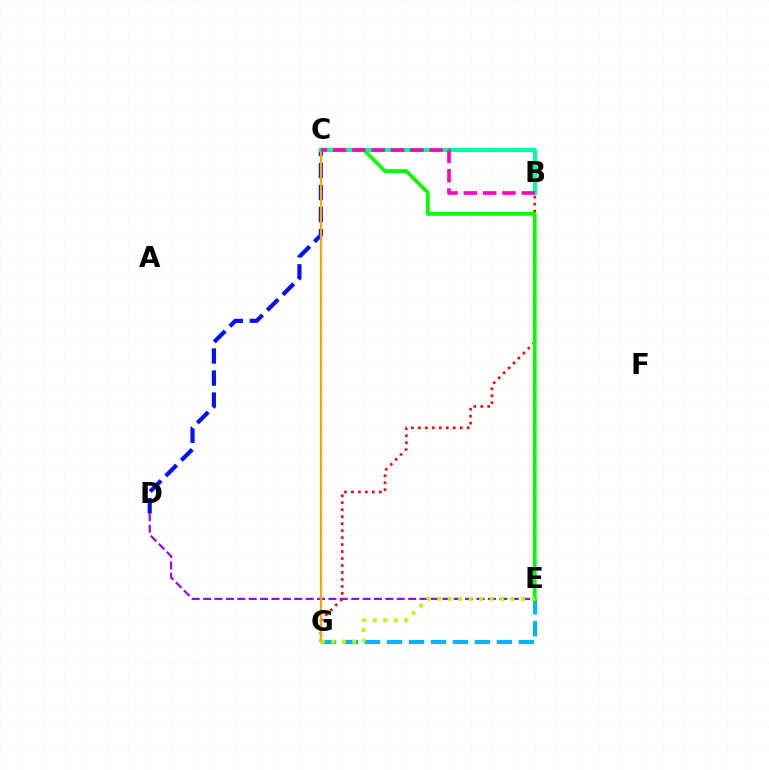{('E', 'G'): [{'color': '#00b5ff', 'line_style': 'dashed', 'thickness': 2.99}, {'color': '#b3ff00', 'line_style': 'dotted', 'thickness': 2.85}], ('B', 'G'): [{'color': '#ff0000', 'line_style': 'dotted', 'thickness': 1.9}], ('D', 'E'): [{'color': '#9b00ff', 'line_style': 'dashed', 'thickness': 1.55}], ('C', 'D'): [{'color': '#0010ff', 'line_style': 'dashed', 'thickness': 2.99}], ('C', 'E'): [{'color': '#08ff00', 'line_style': 'solid', 'thickness': 2.69}], ('C', 'G'): [{'color': '#ffa500', 'line_style': 'solid', 'thickness': 1.61}], ('B', 'C'): [{'color': '#00ff9d', 'line_style': 'solid', 'thickness': 2.95}, {'color': '#ff00bd', 'line_style': 'dashed', 'thickness': 2.62}]}